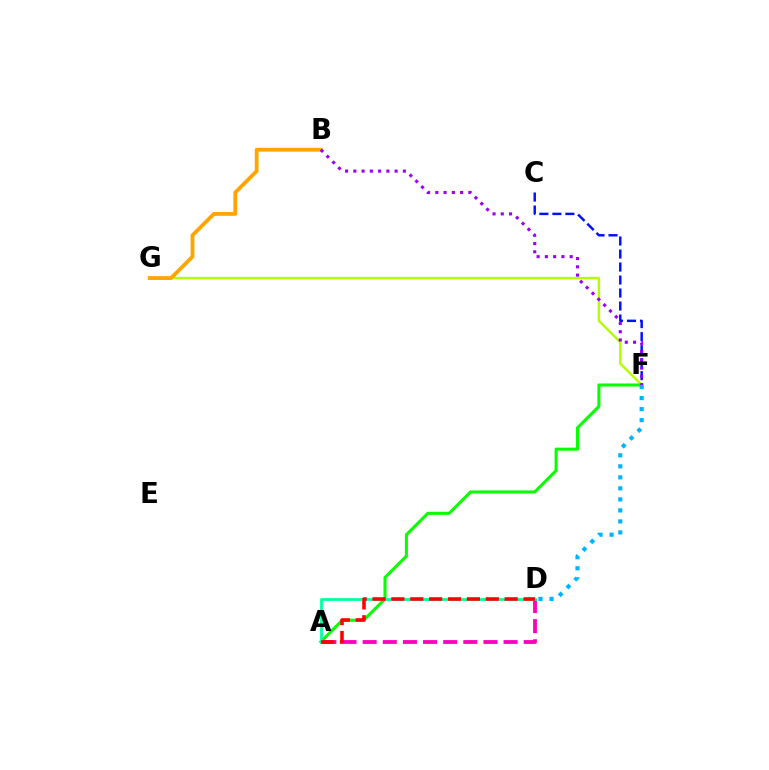{('C', 'F'): [{'color': '#0010ff', 'line_style': 'dashed', 'thickness': 1.77}], ('F', 'G'): [{'color': '#b3ff00', 'line_style': 'solid', 'thickness': 1.74}], ('B', 'G'): [{'color': '#ffa500', 'line_style': 'solid', 'thickness': 2.74}], ('A', 'F'): [{'color': '#08ff00', 'line_style': 'solid', 'thickness': 2.2}], ('B', 'F'): [{'color': '#9b00ff', 'line_style': 'dotted', 'thickness': 2.24}], ('D', 'F'): [{'color': '#00b5ff', 'line_style': 'dotted', 'thickness': 2.99}], ('A', 'D'): [{'color': '#ff00bd', 'line_style': 'dashed', 'thickness': 2.73}, {'color': '#00ff9d', 'line_style': 'solid', 'thickness': 1.97}, {'color': '#ff0000', 'line_style': 'dashed', 'thickness': 2.57}]}